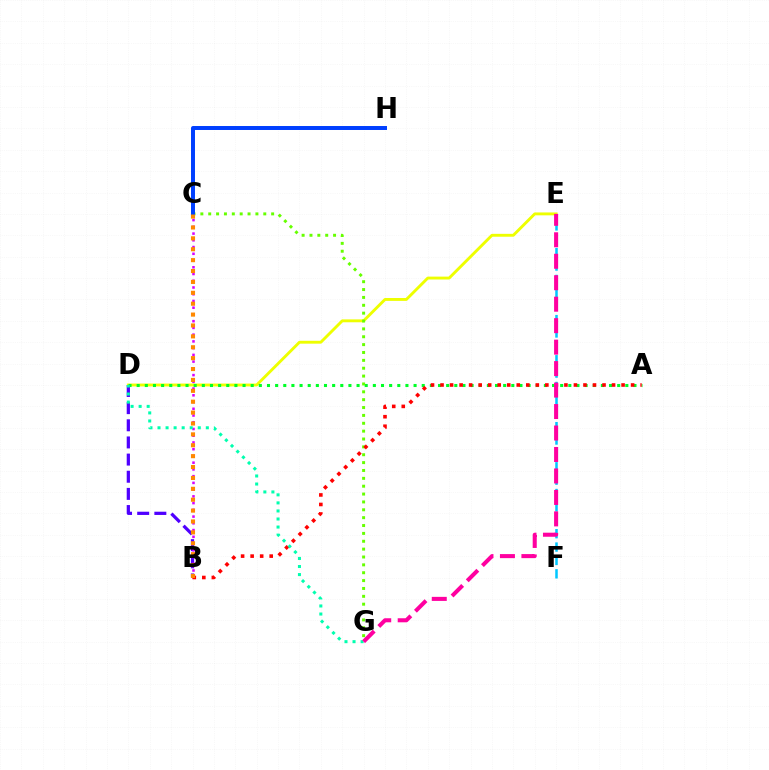{('D', 'E'): [{'color': '#eeff00', 'line_style': 'solid', 'thickness': 2.08}], ('A', 'D'): [{'color': '#00ff27', 'line_style': 'dotted', 'thickness': 2.21}], ('B', 'D'): [{'color': '#4f00ff', 'line_style': 'dashed', 'thickness': 2.33}], ('C', 'G'): [{'color': '#66ff00', 'line_style': 'dotted', 'thickness': 2.14}], ('B', 'C'): [{'color': '#d600ff', 'line_style': 'dotted', 'thickness': 1.83}, {'color': '#ff8800', 'line_style': 'dotted', 'thickness': 2.96}], ('E', 'F'): [{'color': '#00c7ff', 'line_style': 'dashed', 'thickness': 1.82}], ('C', 'H'): [{'color': '#003fff', 'line_style': 'solid', 'thickness': 2.87}], ('A', 'B'): [{'color': '#ff0000', 'line_style': 'dotted', 'thickness': 2.59}], ('D', 'G'): [{'color': '#00ffaf', 'line_style': 'dotted', 'thickness': 2.19}], ('E', 'G'): [{'color': '#ff00a0', 'line_style': 'dashed', 'thickness': 2.92}]}